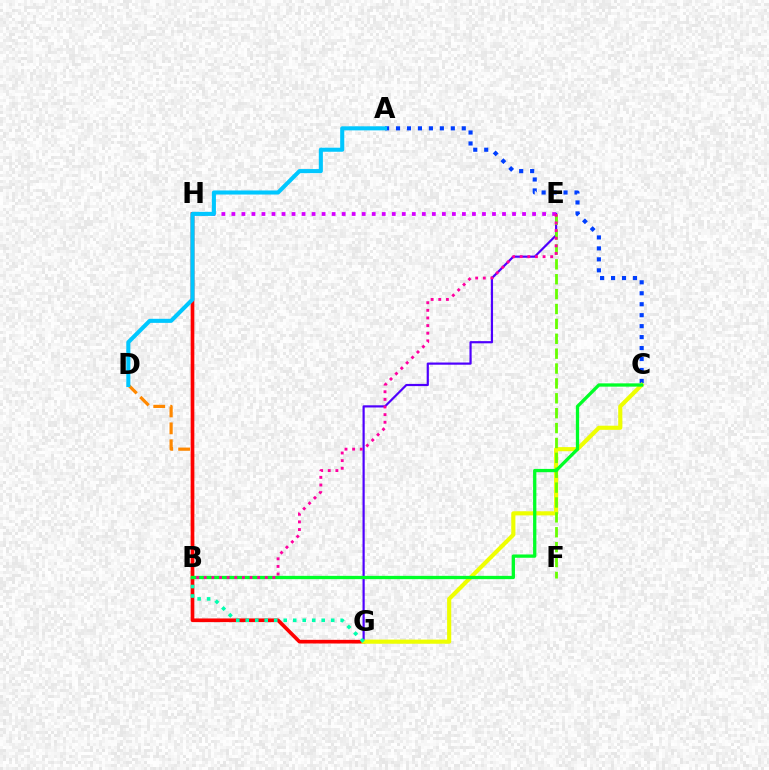{('B', 'D'): [{'color': '#ff8800', 'line_style': 'dashed', 'thickness': 2.3}], ('E', 'G'): [{'color': '#4f00ff', 'line_style': 'solid', 'thickness': 1.58}], ('E', 'H'): [{'color': '#d600ff', 'line_style': 'dotted', 'thickness': 2.72}], ('G', 'H'): [{'color': '#ff0000', 'line_style': 'solid', 'thickness': 2.64}], ('A', 'C'): [{'color': '#003fff', 'line_style': 'dotted', 'thickness': 2.98}], ('C', 'G'): [{'color': '#eeff00', 'line_style': 'solid', 'thickness': 2.97}], ('E', 'F'): [{'color': '#66ff00', 'line_style': 'dashed', 'thickness': 2.02}], ('A', 'D'): [{'color': '#00c7ff', 'line_style': 'solid', 'thickness': 2.93}], ('B', 'G'): [{'color': '#00ffaf', 'line_style': 'dotted', 'thickness': 2.58}], ('B', 'C'): [{'color': '#00ff27', 'line_style': 'solid', 'thickness': 2.37}], ('B', 'E'): [{'color': '#ff00a0', 'line_style': 'dotted', 'thickness': 2.07}]}